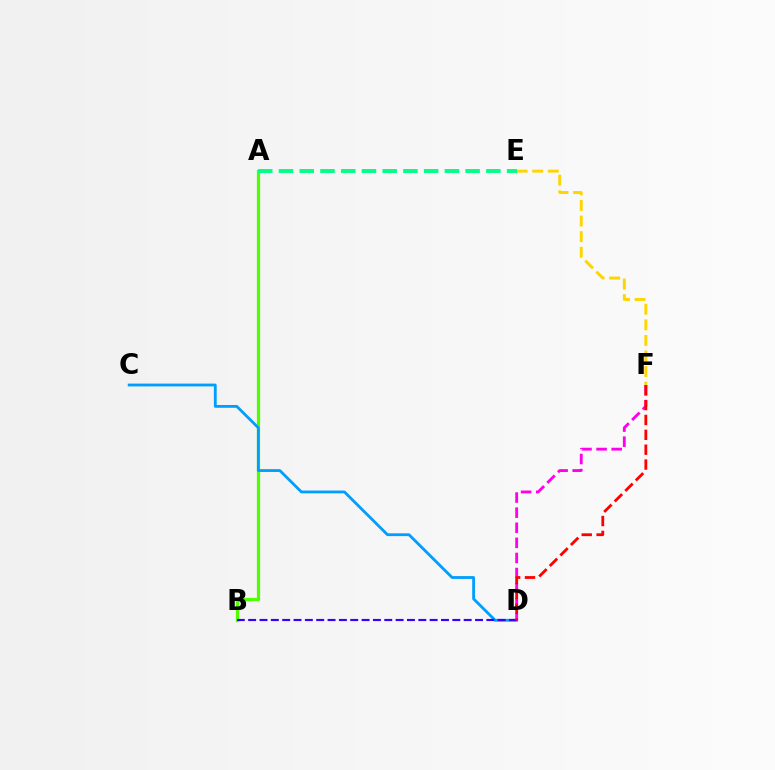{('A', 'B'): [{'color': '#4fff00', 'line_style': 'solid', 'thickness': 2.33}], ('E', 'F'): [{'color': '#ffd500', 'line_style': 'dashed', 'thickness': 2.12}], ('C', 'D'): [{'color': '#009eff', 'line_style': 'solid', 'thickness': 2.02}], ('B', 'D'): [{'color': '#3700ff', 'line_style': 'dashed', 'thickness': 1.54}], ('D', 'F'): [{'color': '#ff00ed', 'line_style': 'dashed', 'thickness': 2.05}, {'color': '#ff0000', 'line_style': 'dashed', 'thickness': 2.02}], ('A', 'E'): [{'color': '#00ff86', 'line_style': 'dashed', 'thickness': 2.82}]}